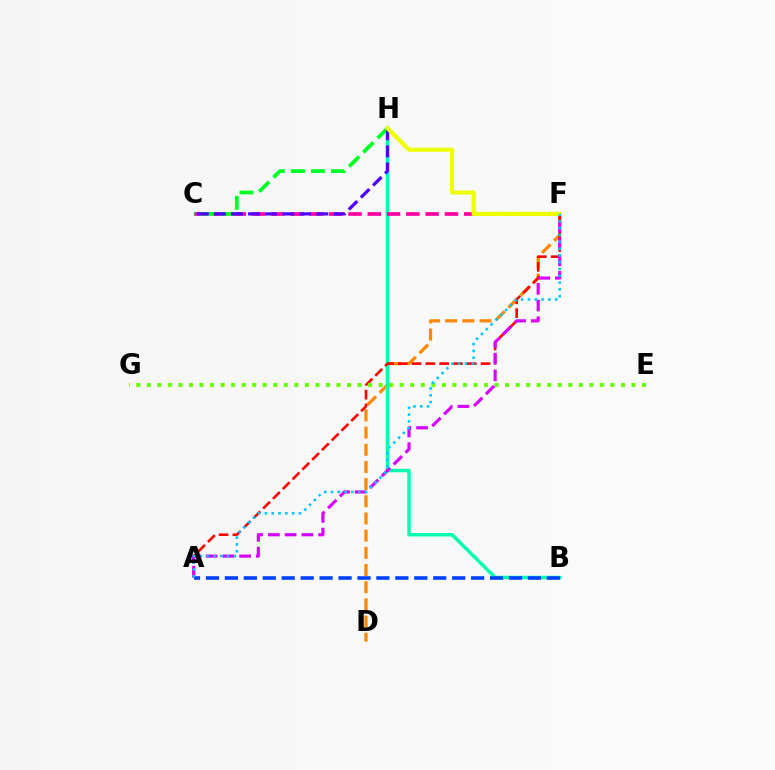{('D', 'F'): [{'color': '#ff8800', 'line_style': 'dashed', 'thickness': 2.33}], ('B', 'H'): [{'color': '#00ffaf', 'line_style': 'solid', 'thickness': 2.51}], ('C', 'F'): [{'color': '#ff00a0', 'line_style': 'dashed', 'thickness': 2.62}], ('A', 'F'): [{'color': '#ff0000', 'line_style': 'dashed', 'thickness': 1.88}, {'color': '#d600ff', 'line_style': 'dashed', 'thickness': 2.27}, {'color': '#00c7ff', 'line_style': 'dotted', 'thickness': 1.85}], ('C', 'H'): [{'color': '#00ff27', 'line_style': 'dashed', 'thickness': 2.72}, {'color': '#4f00ff', 'line_style': 'dashed', 'thickness': 2.32}], ('E', 'G'): [{'color': '#66ff00', 'line_style': 'dotted', 'thickness': 2.86}], ('A', 'B'): [{'color': '#003fff', 'line_style': 'dashed', 'thickness': 2.57}], ('F', 'H'): [{'color': '#eeff00', 'line_style': 'solid', 'thickness': 3.0}]}